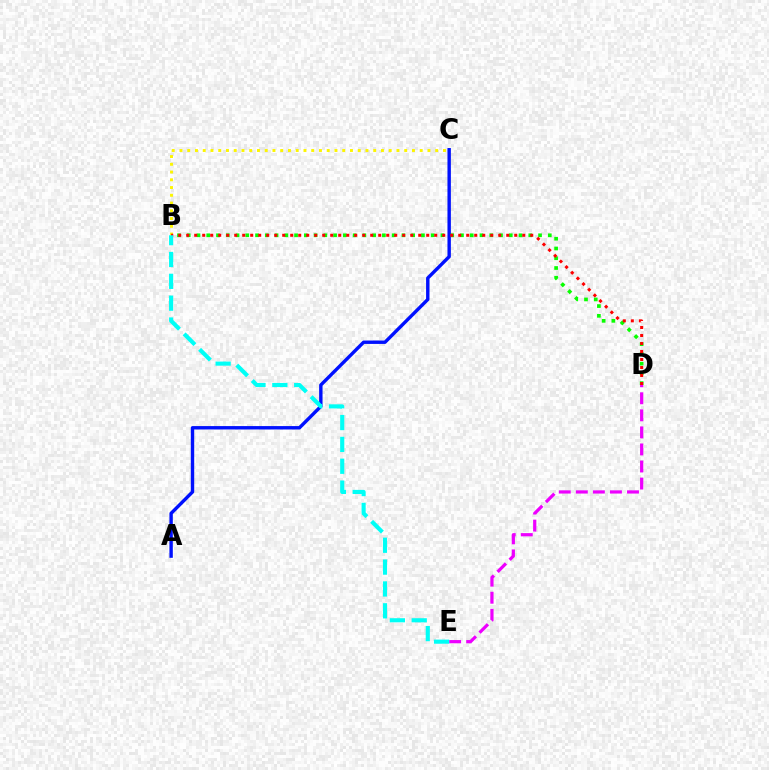{('D', 'E'): [{'color': '#ee00ff', 'line_style': 'dashed', 'thickness': 2.32}], ('B', 'D'): [{'color': '#08ff00', 'line_style': 'dotted', 'thickness': 2.65}, {'color': '#ff0000', 'line_style': 'dotted', 'thickness': 2.17}], ('B', 'C'): [{'color': '#fcf500', 'line_style': 'dotted', 'thickness': 2.11}], ('A', 'C'): [{'color': '#0010ff', 'line_style': 'solid', 'thickness': 2.45}], ('B', 'E'): [{'color': '#00fff6', 'line_style': 'dashed', 'thickness': 2.97}]}